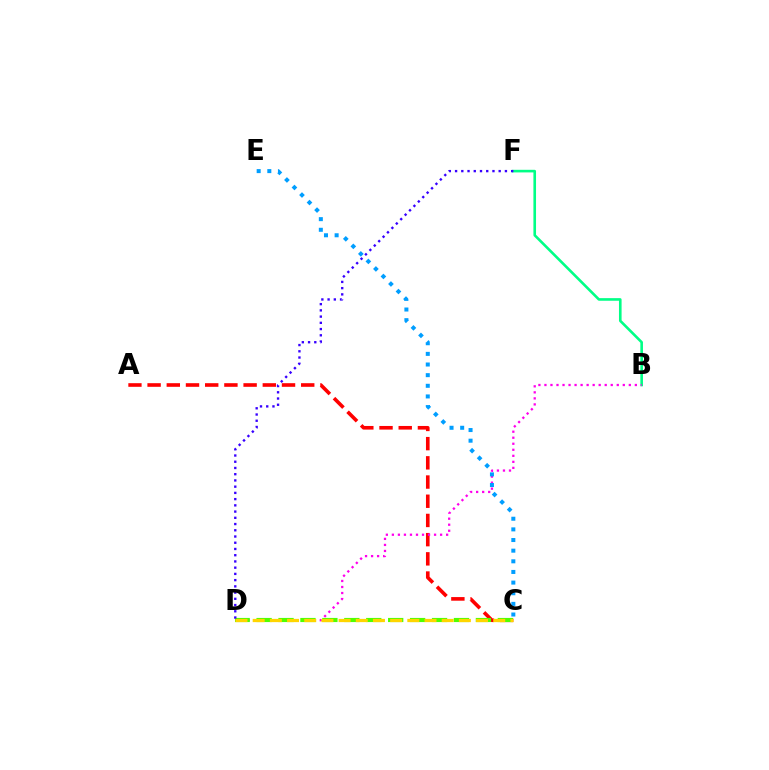{('B', 'F'): [{'color': '#00ff86', 'line_style': 'solid', 'thickness': 1.88}], ('A', 'C'): [{'color': '#ff0000', 'line_style': 'dashed', 'thickness': 2.61}], ('B', 'D'): [{'color': '#ff00ed', 'line_style': 'dotted', 'thickness': 1.64}], ('C', 'D'): [{'color': '#4fff00', 'line_style': 'dashed', 'thickness': 2.98}, {'color': '#ffd500', 'line_style': 'dashed', 'thickness': 2.33}], ('D', 'F'): [{'color': '#3700ff', 'line_style': 'dotted', 'thickness': 1.69}], ('C', 'E'): [{'color': '#009eff', 'line_style': 'dotted', 'thickness': 2.89}]}